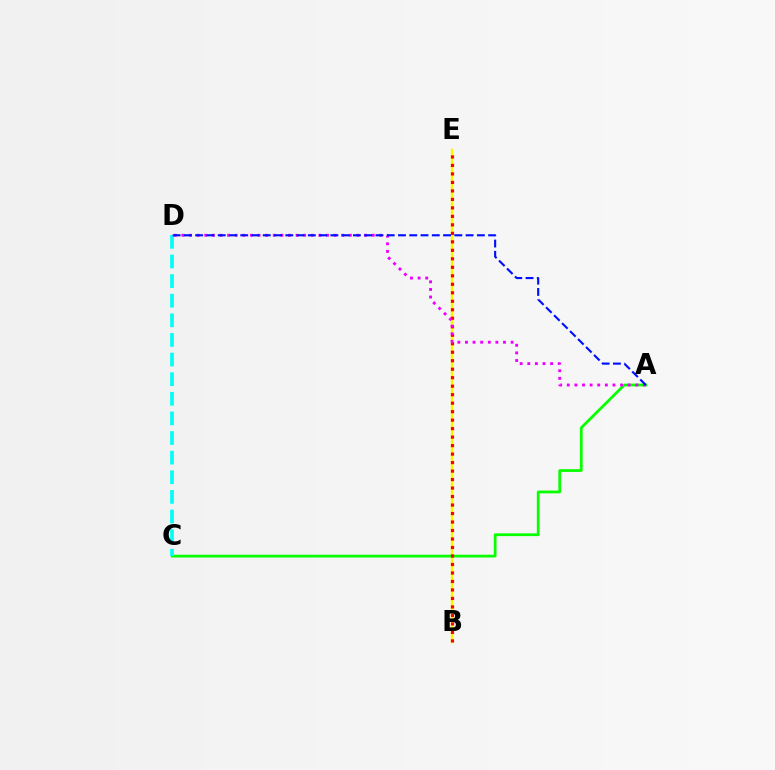{('B', 'E'): [{'color': '#fcf500', 'line_style': 'solid', 'thickness': 1.74}, {'color': '#ff0000', 'line_style': 'dotted', 'thickness': 2.31}], ('A', 'C'): [{'color': '#08ff00', 'line_style': 'solid', 'thickness': 1.99}], ('C', 'D'): [{'color': '#00fff6', 'line_style': 'dashed', 'thickness': 2.67}], ('A', 'D'): [{'color': '#ee00ff', 'line_style': 'dotted', 'thickness': 2.07}, {'color': '#0010ff', 'line_style': 'dashed', 'thickness': 1.53}]}